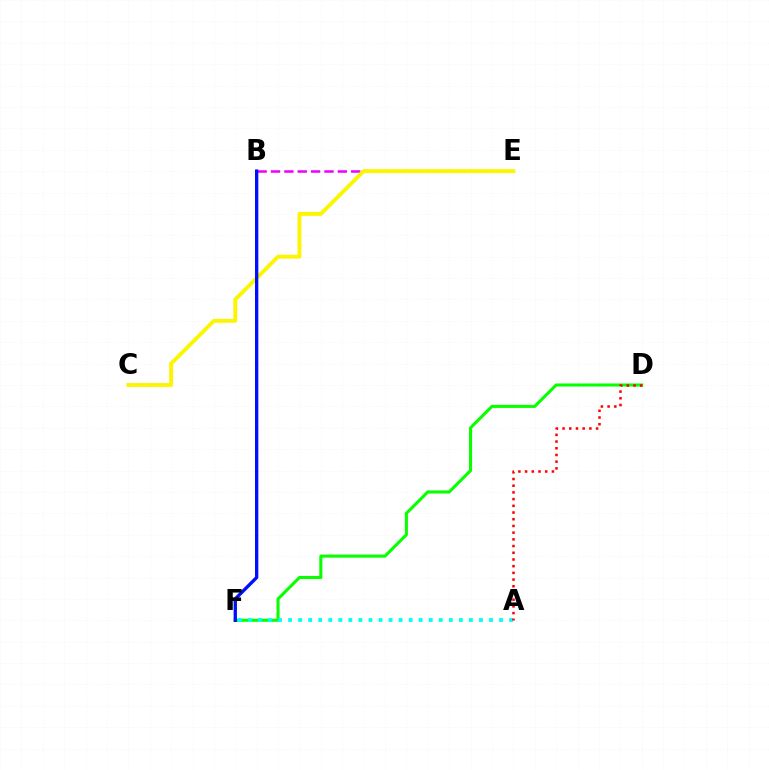{('B', 'E'): [{'color': '#ee00ff', 'line_style': 'dashed', 'thickness': 1.82}], ('C', 'E'): [{'color': '#fcf500', 'line_style': 'solid', 'thickness': 2.8}], ('D', 'F'): [{'color': '#08ff00', 'line_style': 'solid', 'thickness': 2.21}], ('A', 'F'): [{'color': '#00fff6', 'line_style': 'dotted', 'thickness': 2.73}], ('B', 'F'): [{'color': '#0010ff', 'line_style': 'solid', 'thickness': 2.4}], ('A', 'D'): [{'color': '#ff0000', 'line_style': 'dotted', 'thickness': 1.82}]}